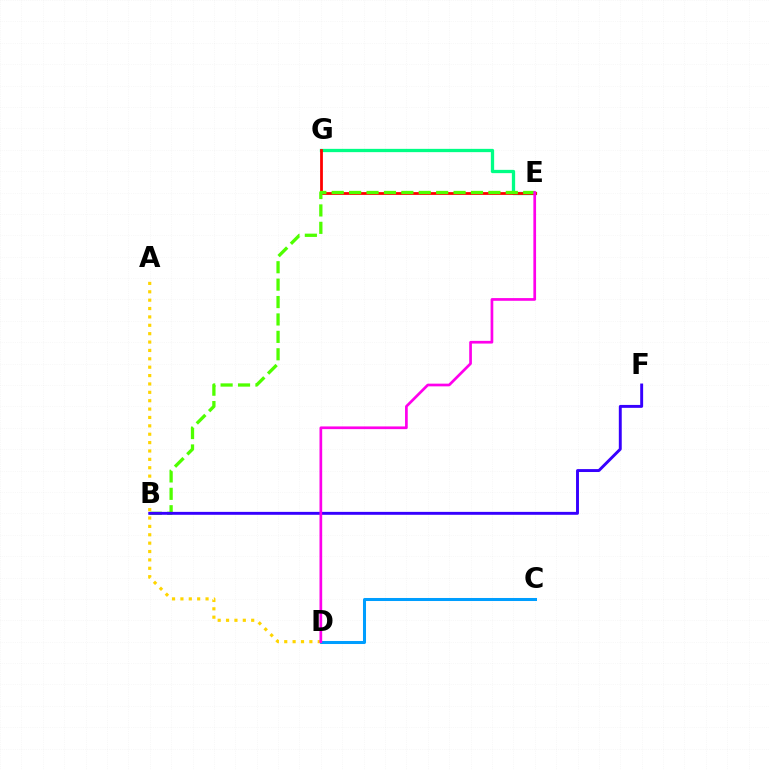{('C', 'D'): [{'color': '#009eff', 'line_style': 'solid', 'thickness': 2.18}], ('E', 'G'): [{'color': '#00ff86', 'line_style': 'solid', 'thickness': 2.36}, {'color': '#ff0000', 'line_style': 'solid', 'thickness': 2.0}], ('B', 'E'): [{'color': '#4fff00', 'line_style': 'dashed', 'thickness': 2.37}], ('B', 'F'): [{'color': '#3700ff', 'line_style': 'solid', 'thickness': 2.1}], ('A', 'D'): [{'color': '#ffd500', 'line_style': 'dotted', 'thickness': 2.28}], ('D', 'E'): [{'color': '#ff00ed', 'line_style': 'solid', 'thickness': 1.94}]}